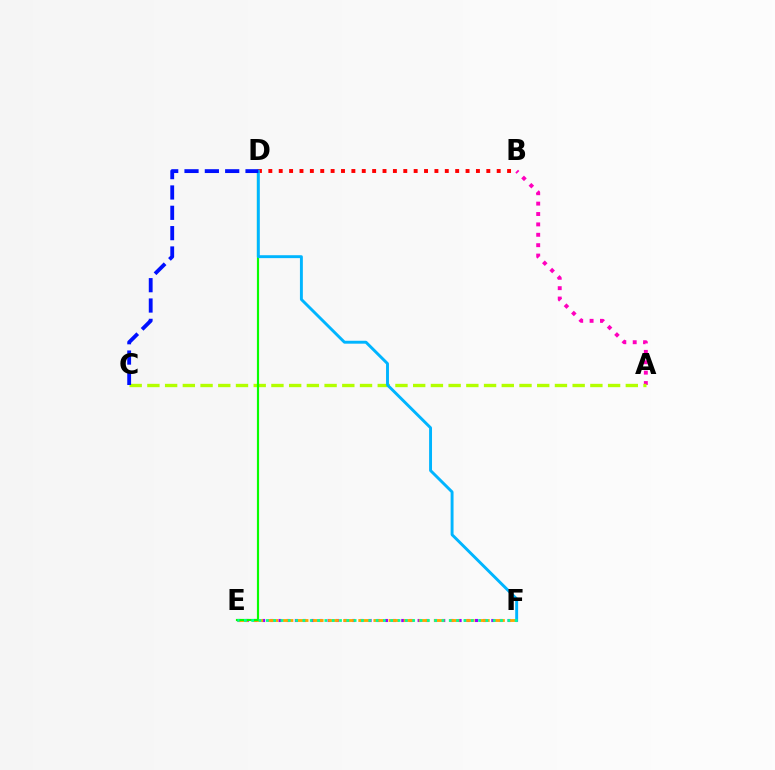{('A', 'B'): [{'color': '#ff00bd', 'line_style': 'dotted', 'thickness': 2.82}], ('B', 'D'): [{'color': '#ff0000', 'line_style': 'dotted', 'thickness': 2.82}], ('A', 'C'): [{'color': '#b3ff00', 'line_style': 'dashed', 'thickness': 2.41}], ('E', 'F'): [{'color': '#9b00ff', 'line_style': 'dotted', 'thickness': 2.22}, {'color': '#ffa500', 'line_style': 'dashed', 'thickness': 2.05}, {'color': '#00ff9d', 'line_style': 'dotted', 'thickness': 1.99}], ('D', 'E'): [{'color': '#08ff00', 'line_style': 'solid', 'thickness': 1.56}], ('D', 'F'): [{'color': '#00b5ff', 'line_style': 'solid', 'thickness': 2.1}], ('C', 'D'): [{'color': '#0010ff', 'line_style': 'dashed', 'thickness': 2.76}]}